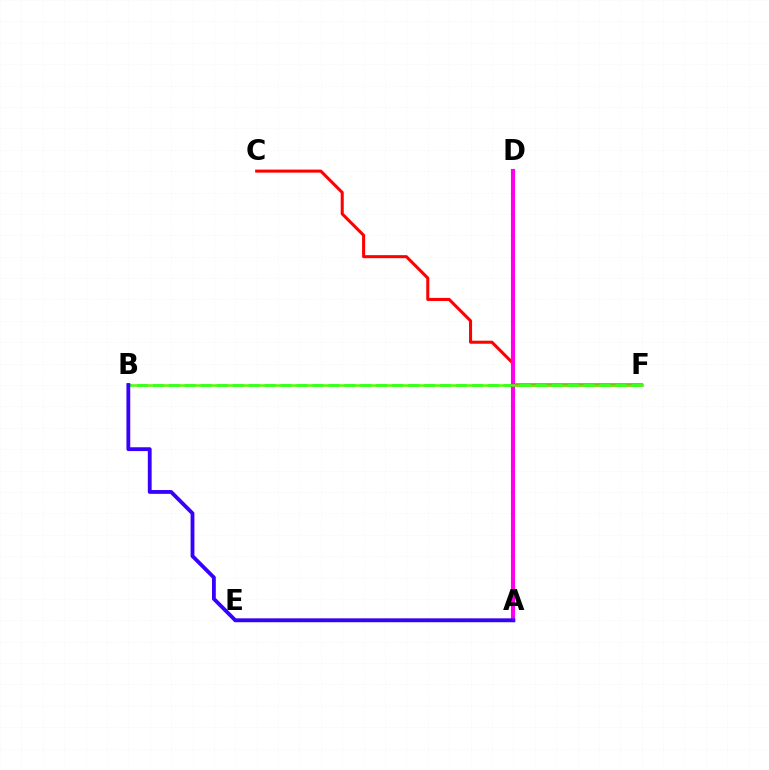{('A', 'E'): [{'color': '#ffd500', 'line_style': 'solid', 'thickness': 1.71}, {'color': '#009eff', 'line_style': 'solid', 'thickness': 2.27}], ('C', 'F'): [{'color': '#ff0000', 'line_style': 'solid', 'thickness': 2.19}], ('B', 'F'): [{'color': '#00ff86', 'line_style': 'dashed', 'thickness': 2.17}, {'color': '#4fff00', 'line_style': 'solid', 'thickness': 1.82}], ('A', 'D'): [{'color': '#ff00ed', 'line_style': 'solid', 'thickness': 2.96}], ('A', 'B'): [{'color': '#3700ff', 'line_style': 'solid', 'thickness': 2.75}]}